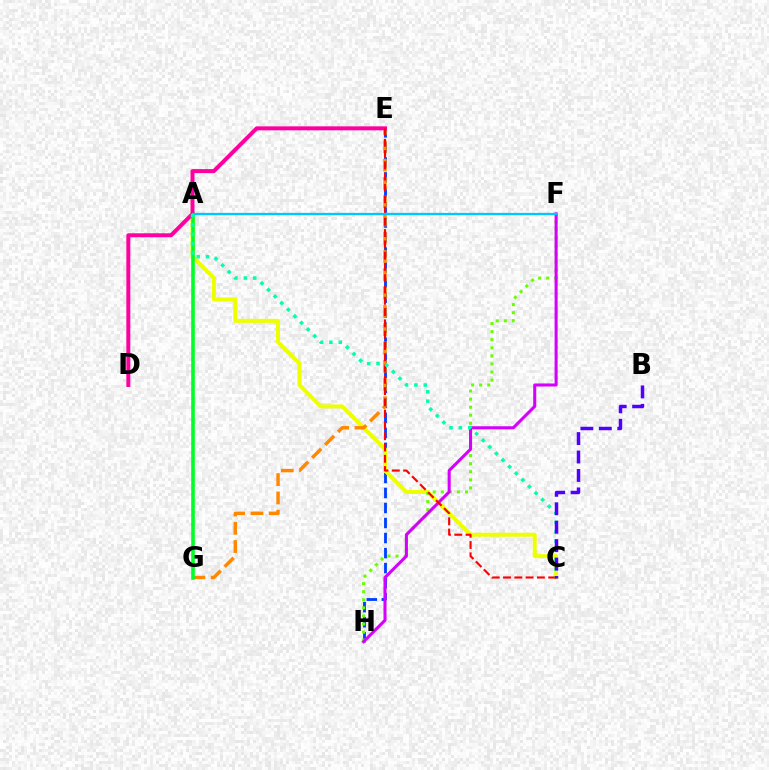{('E', 'H'): [{'color': '#003fff', 'line_style': 'dashed', 'thickness': 2.04}], ('A', 'C'): [{'color': '#eeff00', 'line_style': 'solid', 'thickness': 2.86}, {'color': '#00ffaf', 'line_style': 'dotted', 'thickness': 2.54}], ('F', 'H'): [{'color': '#66ff00', 'line_style': 'dotted', 'thickness': 2.19}, {'color': '#d600ff', 'line_style': 'solid', 'thickness': 2.2}], ('E', 'G'): [{'color': '#ff8800', 'line_style': 'dashed', 'thickness': 2.48}], ('A', 'G'): [{'color': '#00ff27', 'line_style': 'solid', 'thickness': 2.59}], ('D', 'E'): [{'color': '#ff00a0', 'line_style': 'solid', 'thickness': 2.87}], ('C', 'E'): [{'color': '#ff0000', 'line_style': 'dashed', 'thickness': 1.53}], ('A', 'F'): [{'color': '#00c7ff', 'line_style': 'solid', 'thickness': 1.64}], ('B', 'C'): [{'color': '#4f00ff', 'line_style': 'dashed', 'thickness': 2.51}]}